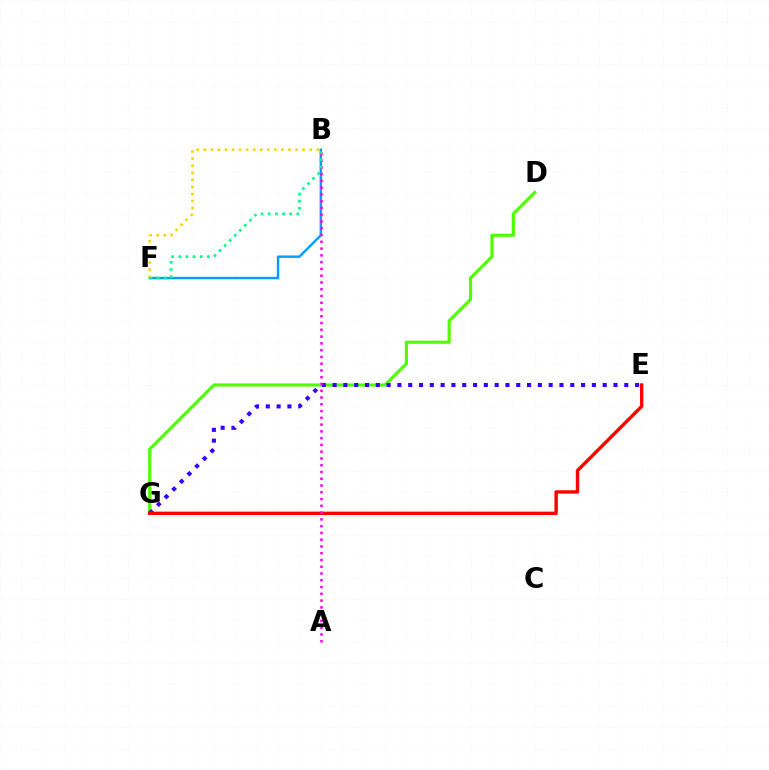{('B', 'F'): [{'color': '#009eff', 'line_style': 'solid', 'thickness': 1.76}, {'color': '#ffd500', 'line_style': 'dotted', 'thickness': 1.92}, {'color': '#00ff86', 'line_style': 'dotted', 'thickness': 1.94}], ('D', 'G'): [{'color': '#4fff00', 'line_style': 'solid', 'thickness': 2.26}], ('E', 'G'): [{'color': '#3700ff', 'line_style': 'dotted', 'thickness': 2.94}, {'color': '#ff0000', 'line_style': 'solid', 'thickness': 2.44}], ('A', 'B'): [{'color': '#ff00ed', 'line_style': 'dotted', 'thickness': 1.84}]}